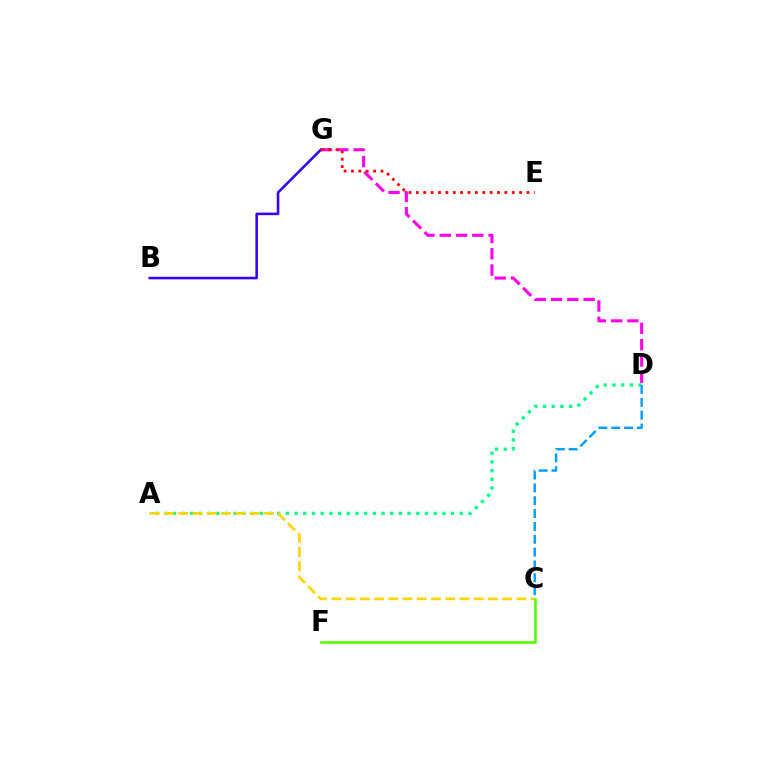{('B', 'G'): [{'color': '#3700ff', 'line_style': 'solid', 'thickness': 1.85}], ('A', 'D'): [{'color': '#00ff86', 'line_style': 'dotted', 'thickness': 2.36}], ('A', 'C'): [{'color': '#ffd500', 'line_style': 'dashed', 'thickness': 1.93}], ('D', 'G'): [{'color': '#ff00ed', 'line_style': 'dashed', 'thickness': 2.21}], ('E', 'G'): [{'color': '#ff0000', 'line_style': 'dotted', 'thickness': 2.0}], ('C', 'F'): [{'color': '#4fff00', 'line_style': 'solid', 'thickness': 1.83}], ('C', 'D'): [{'color': '#009eff', 'line_style': 'dashed', 'thickness': 1.75}]}